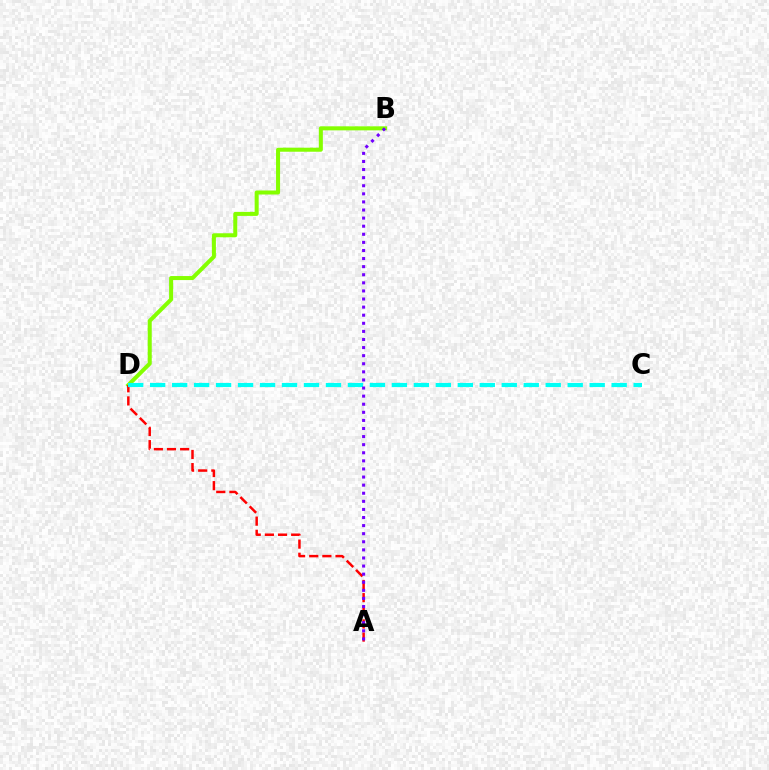{('B', 'D'): [{'color': '#84ff00', 'line_style': 'solid', 'thickness': 2.9}], ('A', 'D'): [{'color': '#ff0000', 'line_style': 'dashed', 'thickness': 1.79}], ('C', 'D'): [{'color': '#00fff6', 'line_style': 'dashed', 'thickness': 2.99}], ('A', 'B'): [{'color': '#7200ff', 'line_style': 'dotted', 'thickness': 2.2}]}